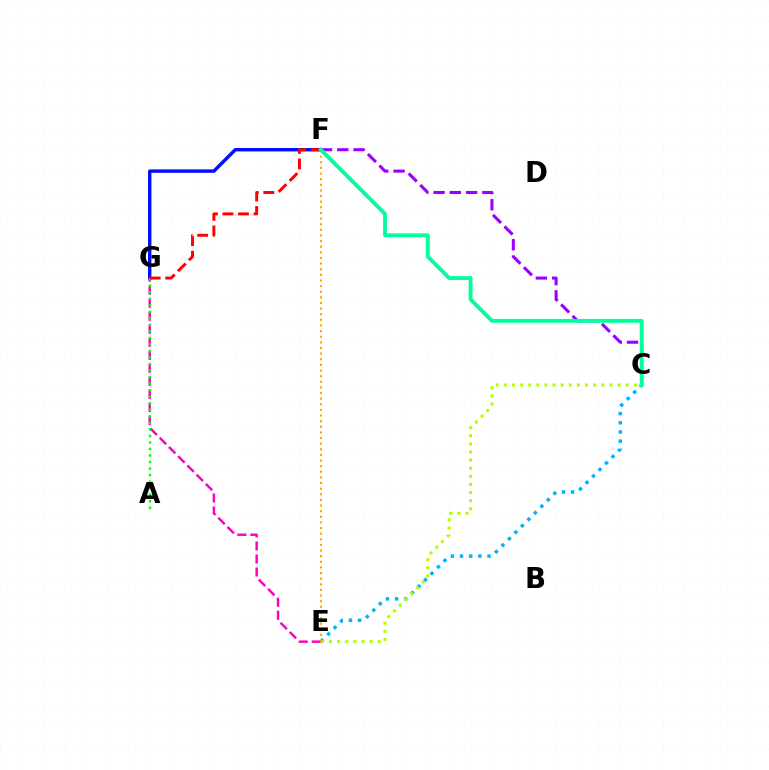{('E', 'G'): [{'color': '#ff00bd', 'line_style': 'dashed', 'thickness': 1.77}], ('F', 'G'): [{'color': '#0010ff', 'line_style': 'solid', 'thickness': 2.45}, {'color': '#ff0000', 'line_style': 'dashed', 'thickness': 2.11}], ('C', 'E'): [{'color': '#00b5ff', 'line_style': 'dotted', 'thickness': 2.49}, {'color': '#b3ff00', 'line_style': 'dotted', 'thickness': 2.2}], ('E', 'F'): [{'color': '#ffa500', 'line_style': 'dotted', 'thickness': 1.53}], ('C', 'F'): [{'color': '#9b00ff', 'line_style': 'dashed', 'thickness': 2.21}, {'color': '#00ff9d', 'line_style': 'solid', 'thickness': 2.77}], ('A', 'G'): [{'color': '#08ff00', 'line_style': 'dotted', 'thickness': 1.77}]}